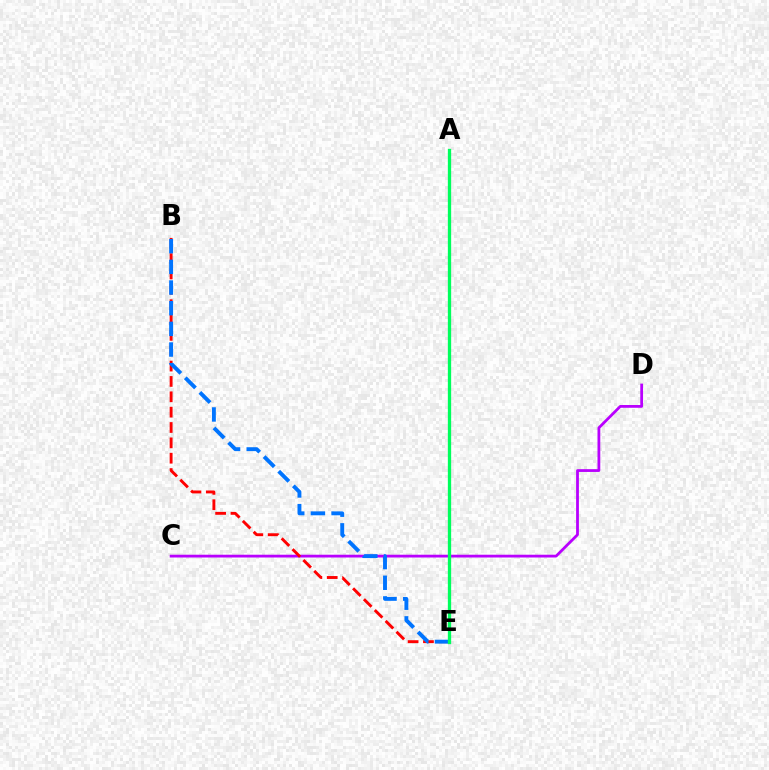{('C', 'D'): [{'color': '#b900ff', 'line_style': 'solid', 'thickness': 2.0}], ('B', 'E'): [{'color': '#ff0000', 'line_style': 'dashed', 'thickness': 2.09}, {'color': '#0074ff', 'line_style': 'dashed', 'thickness': 2.81}], ('A', 'E'): [{'color': '#d1ff00', 'line_style': 'solid', 'thickness': 2.03}, {'color': '#00ff5c', 'line_style': 'solid', 'thickness': 2.38}]}